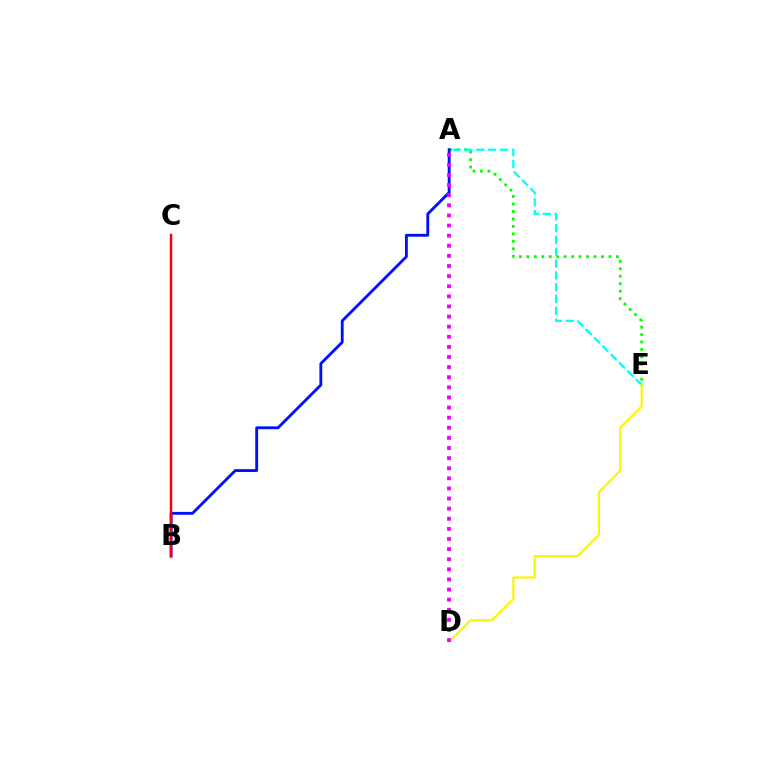{('A', 'E'): [{'color': '#08ff00', 'line_style': 'dotted', 'thickness': 2.03}, {'color': '#00fff6', 'line_style': 'dashed', 'thickness': 1.6}], ('D', 'E'): [{'color': '#fcf500', 'line_style': 'solid', 'thickness': 1.54}], ('A', 'B'): [{'color': '#0010ff', 'line_style': 'solid', 'thickness': 2.05}], ('B', 'C'): [{'color': '#ff0000', 'line_style': 'solid', 'thickness': 1.76}], ('A', 'D'): [{'color': '#ee00ff', 'line_style': 'dotted', 'thickness': 2.75}]}